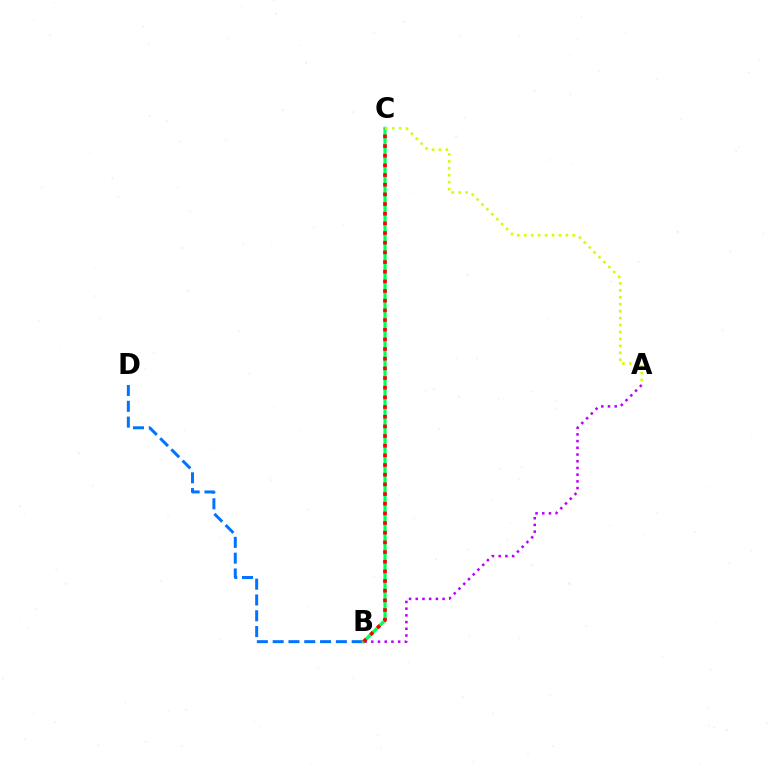{('A', 'B'): [{'color': '#b900ff', 'line_style': 'dotted', 'thickness': 1.82}], ('B', 'D'): [{'color': '#0074ff', 'line_style': 'dashed', 'thickness': 2.15}], ('B', 'C'): [{'color': '#00ff5c', 'line_style': 'solid', 'thickness': 2.31}, {'color': '#ff0000', 'line_style': 'dotted', 'thickness': 2.63}], ('A', 'C'): [{'color': '#d1ff00', 'line_style': 'dotted', 'thickness': 1.89}]}